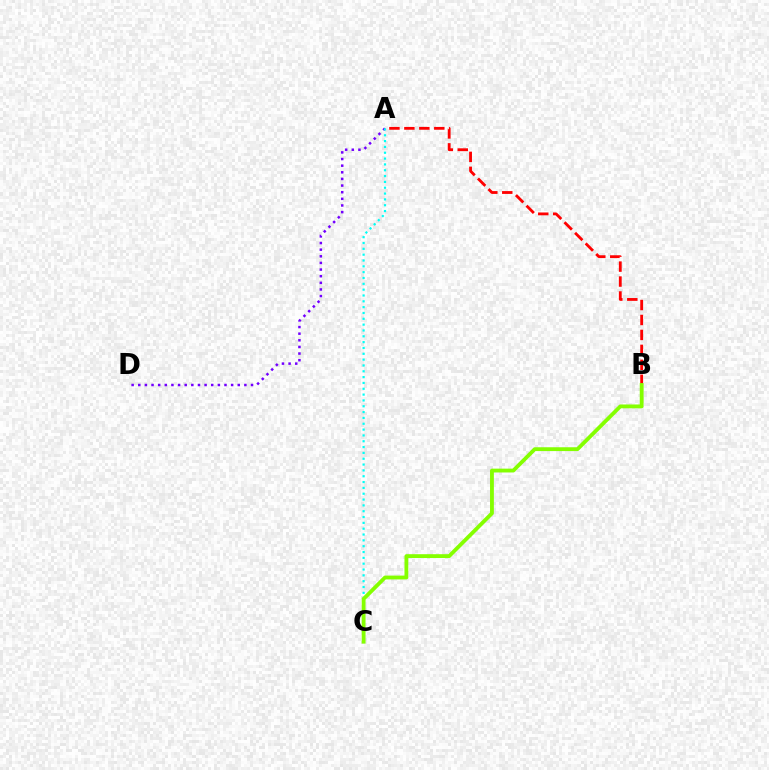{('A', 'B'): [{'color': '#ff0000', 'line_style': 'dashed', 'thickness': 2.03}], ('A', 'D'): [{'color': '#7200ff', 'line_style': 'dotted', 'thickness': 1.8}], ('A', 'C'): [{'color': '#00fff6', 'line_style': 'dotted', 'thickness': 1.58}], ('B', 'C'): [{'color': '#84ff00', 'line_style': 'solid', 'thickness': 2.76}]}